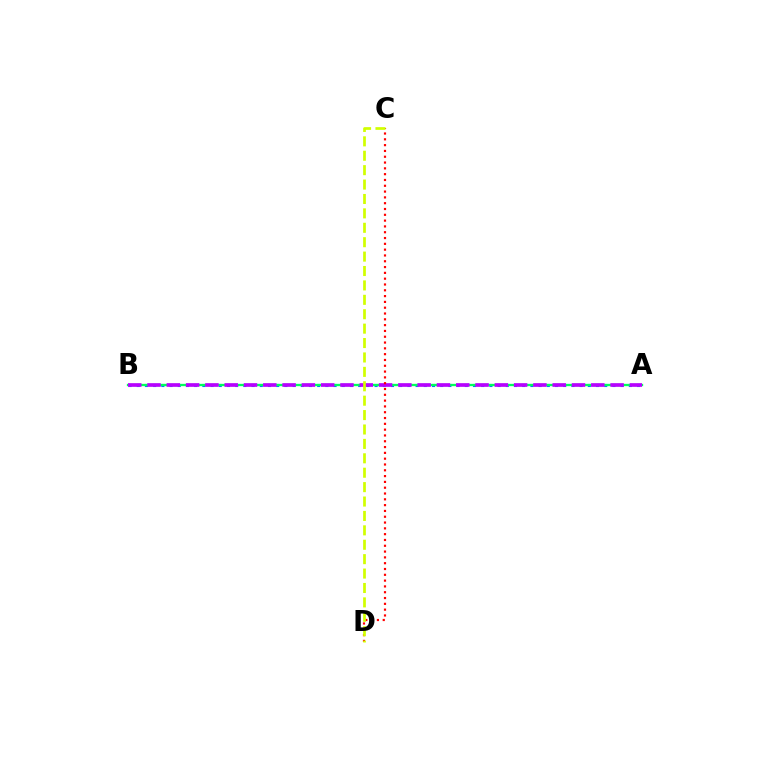{('A', 'B'): [{'color': '#0074ff', 'line_style': 'dotted', 'thickness': 2.23}, {'color': '#00ff5c', 'line_style': 'solid', 'thickness': 1.66}, {'color': '#b900ff', 'line_style': 'dashed', 'thickness': 2.62}], ('C', 'D'): [{'color': '#ff0000', 'line_style': 'dotted', 'thickness': 1.58}, {'color': '#d1ff00', 'line_style': 'dashed', 'thickness': 1.96}]}